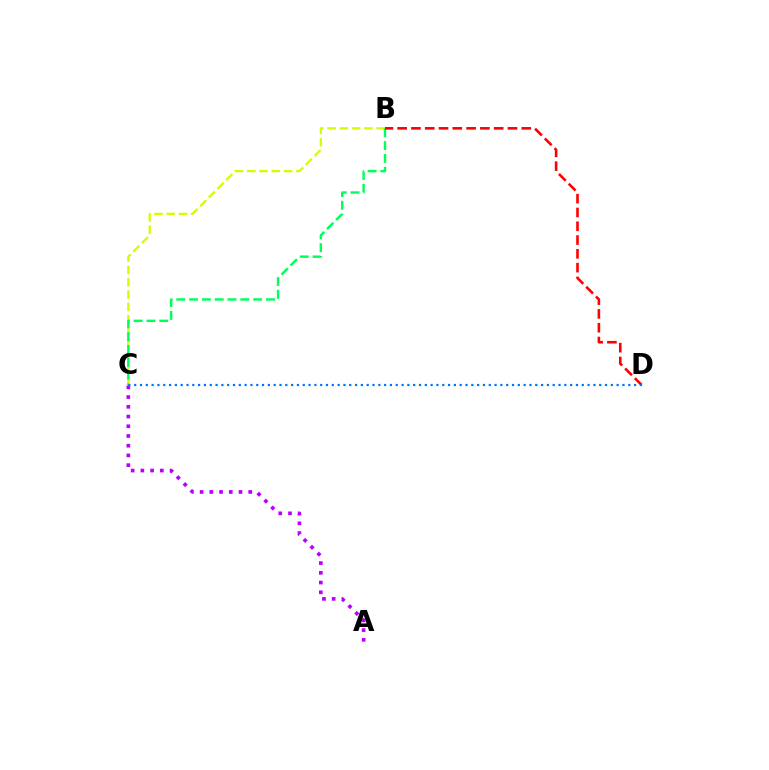{('A', 'C'): [{'color': '#b900ff', 'line_style': 'dotted', 'thickness': 2.64}], ('B', 'C'): [{'color': '#d1ff00', 'line_style': 'dashed', 'thickness': 1.67}, {'color': '#00ff5c', 'line_style': 'dashed', 'thickness': 1.74}], ('B', 'D'): [{'color': '#ff0000', 'line_style': 'dashed', 'thickness': 1.87}], ('C', 'D'): [{'color': '#0074ff', 'line_style': 'dotted', 'thickness': 1.58}]}